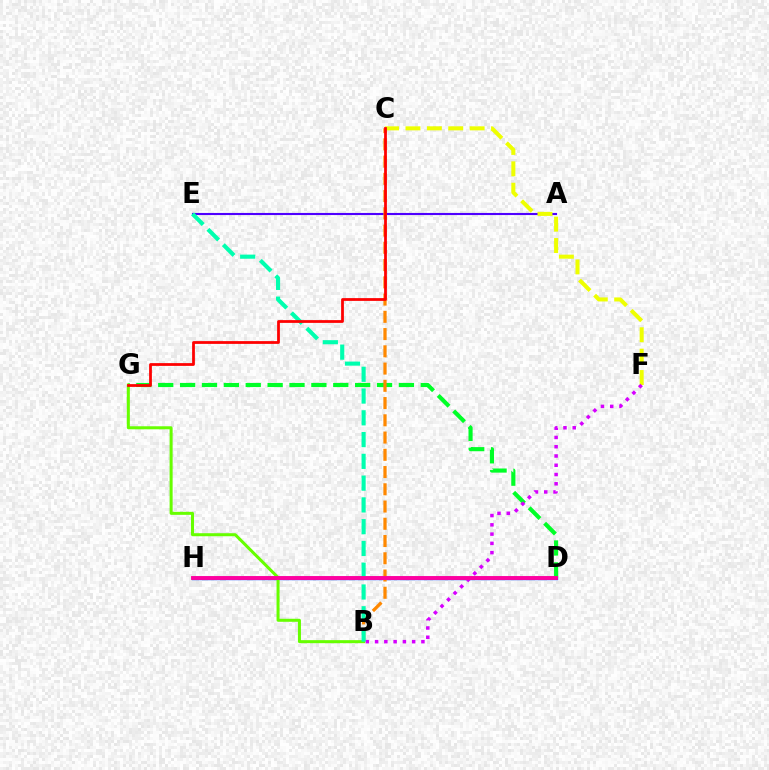{('A', 'E'): [{'color': '#4f00ff', 'line_style': 'solid', 'thickness': 1.52}], ('D', 'H'): [{'color': '#003fff', 'line_style': 'solid', 'thickness': 2.42}, {'color': '#00c7ff', 'line_style': 'dashed', 'thickness': 1.73}, {'color': '#ff00a0', 'line_style': 'solid', 'thickness': 2.8}], ('C', 'F'): [{'color': '#eeff00', 'line_style': 'dashed', 'thickness': 2.91}], ('D', 'G'): [{'color': '#00ff27', 'line_style': 'dashed', 'thickness': 2.97}], ('B', 'F'): [{'color': '#d600ff', 'line_style': 'dotted', 'thickness': 2.52}], ('B', 'C'): [{'color': '#ff8800', 'line_style': 'dashed', 'thickness': 2.34}], ('B', 'G'): [{'color': '#66ff00', 'line_style': 'solid', 'thickness': 2.17}], ('B', 'E'): [{'color': '#00ffaf', 'line_style': 'dashed', 'thickness': 2.96}], ('C', 'G'): [{'color': '#ff0000', 'line_style': 'solid', 'thickness': 1.99}]}